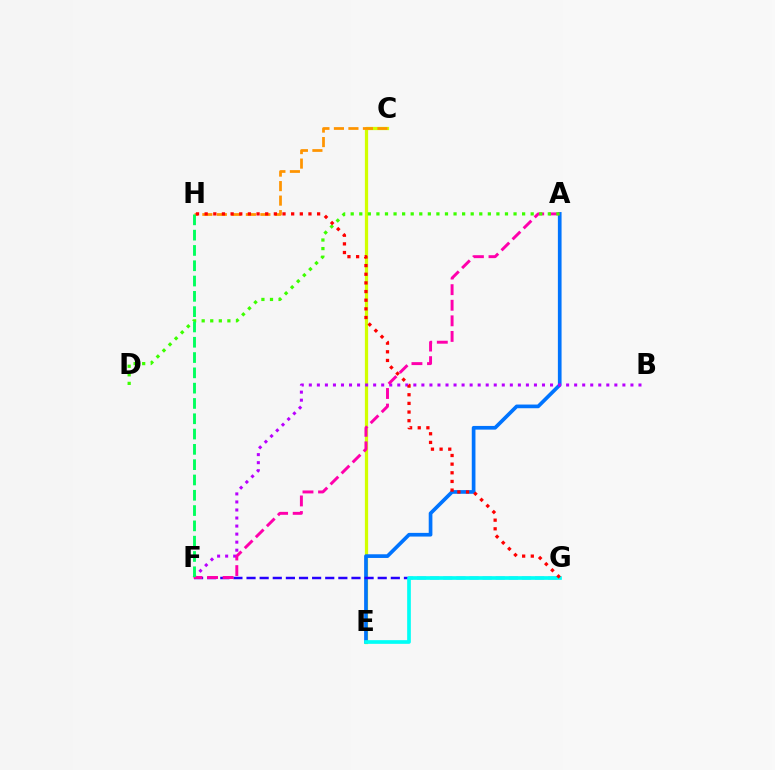{('C', 'E'): [{'color': '#d1ff00', 'line_style': 'solid', 'thickness': 2.34}], ('A', 'E'): [{'color': '#0074ff', 'line_style': 'solid', 'thickness': 2.65}], ('F', 'G'): [{'color': '#2500ff', 'line_style': 'dashed', 'thickness': 1.78}], ('C', 'H'): [{'color': '#ff9400', 'line_style': 'dashed', 'thickness': 1.97}], ('B', 'F'): [{'color': '#b900ff', 'line_style': 'dotted', 'thickness': 2.18}], ('E', 'G'): [{'color': '#00fff6', 'line_style': 'solid', 'thickness': 2.65}], ('A', 'F'): [{'color': '#ff00ac', 'line_style': 'dashed', 'thickness': 2.12}], ('A', 'D'): [{'color': '#3dff00', 'line_style': 'dotted', 'thickness': 2.33}], ('F', 'H'): [{'color': '#00ff5c', 'line_style': 'dashed', 'thickness': 2.08}], ('G', 'H'): [{'color': '#ff0000', 'line_style': 'dotted', 'thickness': 2.35}]}